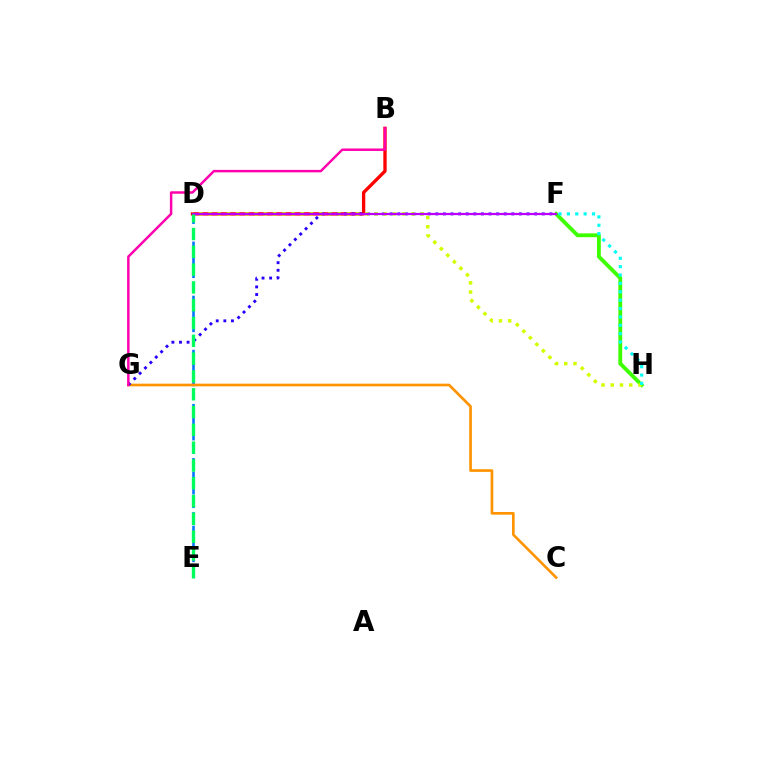{('D', 'E'): [{'color': '#0074ff', 'line_style': 'dashed', 'thickness': 1.84}, {'color': '#00ff5c', 'line_style': 'dashed', 'thickness': 2.42}], ('B', 'D'): [{'color': '#ff0000', 'line_style': 'solid', 'thickness': 2.4}], ('C', 'G'): [{'color': '#ff9400', 'line_style': 'solid', 'thickness': 1.92}], ('F', 'H'): [{'color': '#3dff00', 'line_style': 'solid', 'thickness': 2.77}, {'color': '#00fff6', 'line_style': 'dotted', 'thickness': 2.28}], ('F', 'G'): [{'color': '#2500ff', 'line_style': 'dotted', 'thickness': 2.07}], ('D', 'H'): [{'color': '#d1ff00', 'line_style': 'dotted', 'thickness': 2.51}], ('D', 'F'): [{'color': '#b900ff', 'line_style': 'solid', 'thickness': 1.6}], ('B', 'G'): [{'color': '#ff00ac', 'line_style': 'solid', 'thickness': 1.77}]}